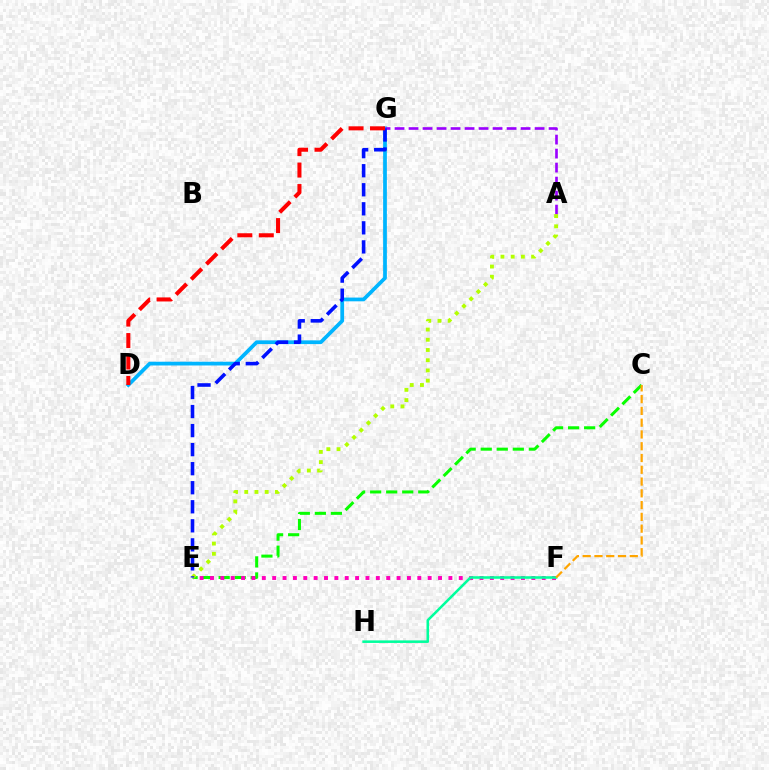{('D', 'G'): [{'color': '#00b5ff', 'line_style': 'solid', 'thickness': 2.7}, {'color': '#ff0000', 'line_style': 'dashed', 'thickness': 2.91}], ('A', 'G'): [{'color': '#9b00ff', 'line_style': 'dashed', 'thickness': 1.9}], ('C', 'E'): [{'color': '#08ff00', 'line_style': 'dashed', 'thickness': 2.18}], ('A', 'E'): [{'color': '#b3ff00', 'line_style': 'dotted', 'thickness': 2.77}], ('E', 'F'): [{'color': '#ff00bd', 'line_style': 'dotted', 'thickness': 2.82}], ('E', 'G'): [{'color': '#0010ff', 'line_style': 'dashed', 'thickness': 2.59}], ('F', 'H'): [{'color': '#00ff9d', 'line_style': 'solid', 'thickness': 1.84}], ('C', 'F'): [{'color': '#ffa500', 'line_style': 'dashed', 'thickness': 1.6}]}